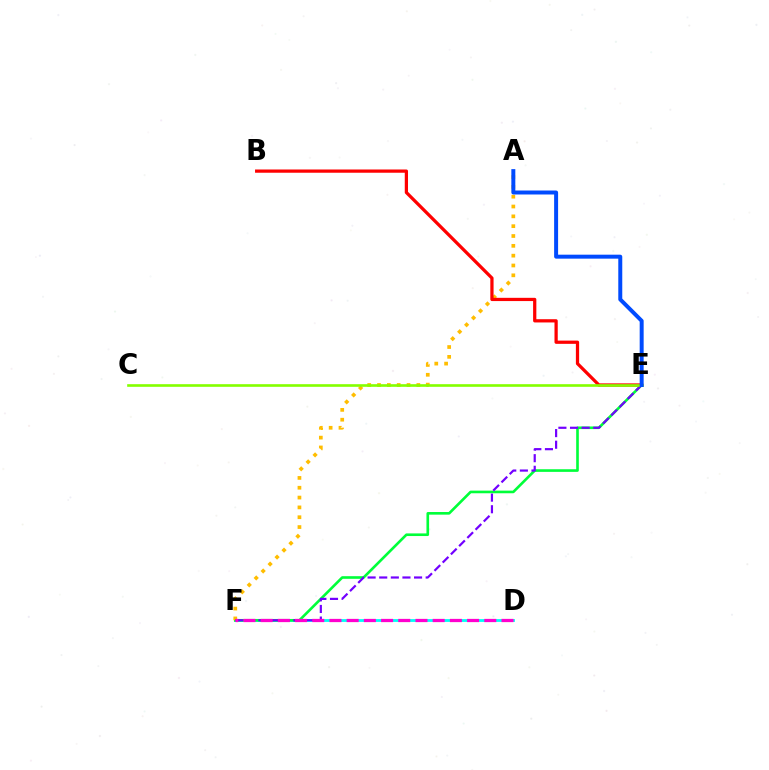{('D', 'F'): [{'color': '#00fff6', 'line_style': 'solid', 'thickness': 2.03}, {'color': '#ff00cf', 'line_style': 'dashed', 'thickness': 2.34}], ('E', 'F'): [{'color': '#00ff39', 'line_style': 'solid', 'thickness': 1.9}, {'color': '#7200ff', 'line_style': 'dashed', 'thickness': 1.58}], ('A', 'F'): [{'color': '#ffbd00', 'line_style': 'dotted', 'thickness': 2.67}], ('B', 'E'): [{'color': '#ff0000', 'line_style': 'solid', 'thickness': 2.33}], ('C', 'E'): [{'color': '#84ff00', 'line_style': 'solid', 'thickness': 1.9}], ('A', 'E'): [{'color': '#004bff', 'line_style': 'solid', 'thickness': 2.86}]}